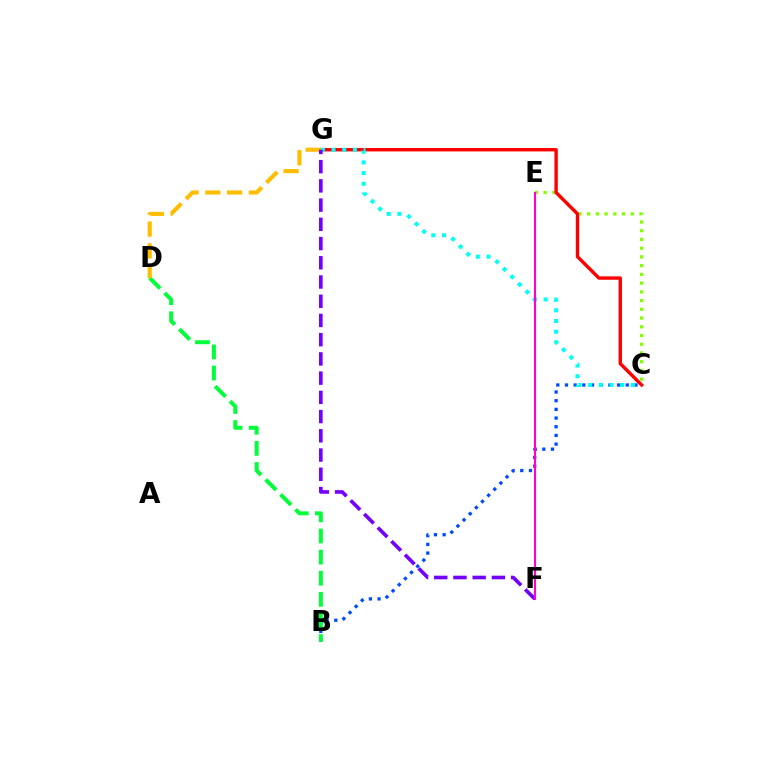{('C', 'E'): [{'color': '#84ff00', 'line_style': 'dotted', 'thickness': 2.37}], ('B', 'C'): [{'color': '#004bff', 'line_style': 'dotted', 'thickness': 2.36}], ('C', 'G'): [{'color': '#ff0000', 'line_style': 'solid', 'thickness': 2.44}, {'color': '#00fff6', 'line_style': 'dotted', 'thickness': 2.9}], ('B', 'D'): [{'color': '#00ff39', 'line_style': 'dashed', 'thickness': 2.87}], ('D', 'G'): [{'color': '#ffbd00', 'line_style': 'dashed', 'thickness': 2.96}], ('F', 'G'): [{'color': '#7200ff', 'line_style': 'dashed', 'thickness': 2.61}], ('E', 'F'): [{'color': '#ff00cf', 'line_style': 'solid', 'thickness': 1.51}]}